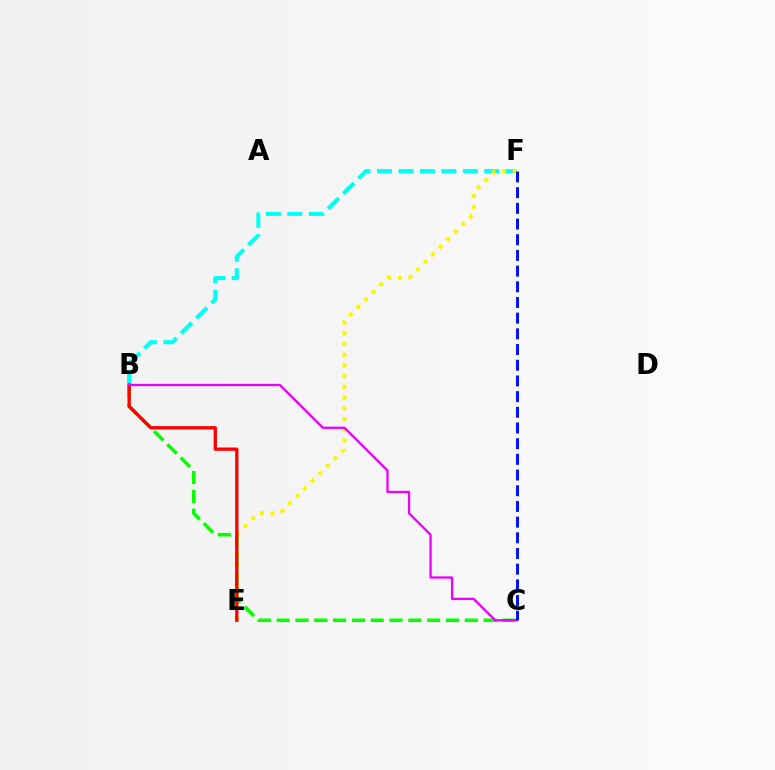{('B', 'F'): [{'color': '#00fff6', 'line_style': 'dashed', 'thickness': 2.92}], ('E', 'F'): [{'color': '#fcf500', 'line_style': 'dotted', 'thickness': 2.91}], ('B', 'C'): [{'color': '#08ff00', 'line_style': 'dashed', 'thickness': 2.56}, {'color': '#ee00ff', 'line_style': 'solid', 'thickness': 1.66}], ('B', 'E'): [{'color': '#ff0000', 'line_style': 'solid', 'thickness': 2.38}], ('C', 'F'): [{'color': '#0010ff', 'line_style': 'dashed', 'thickness': 2.13}]}